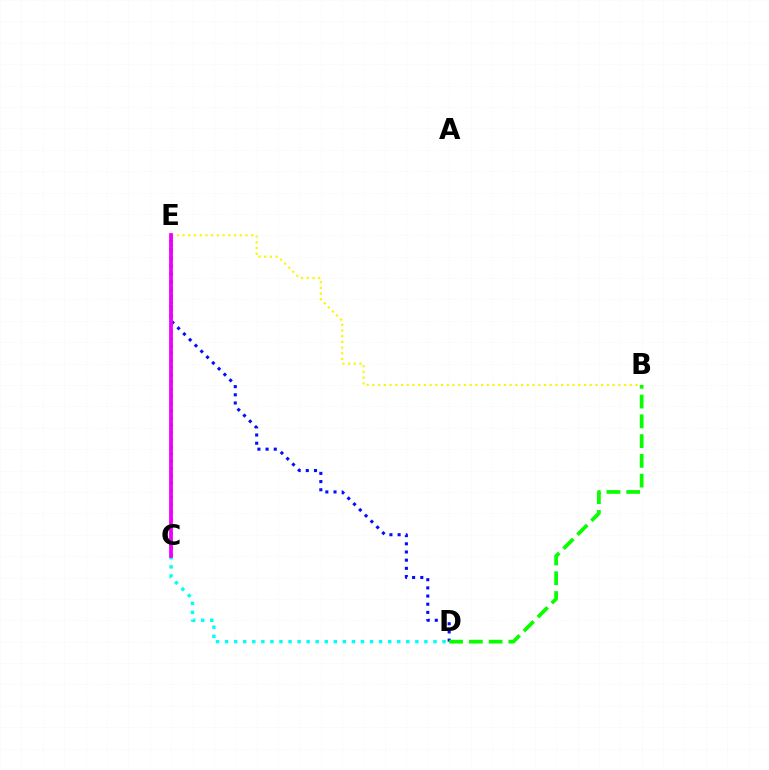{('D', 'E'): [{'color': '#0010ff', 'line_style': 'dotted', 'thickness': 2.22}], ('C', 'D'): [{'color': '#00fff6', 'line_style': 'dotted', 'thickness': 2.46}], ('B', 'E'): [{'color': '#fcf500', 'line_style': 'dotted', 'thickness': 1.55}], ('C', 'E'): [{'color': '#ff0000', 'line_style': 'dotted', 'thickness': 1.96}, {'color': '#ee00ff', 'line_style': 'solid', 'thickness': 2.71}], ('B', 'D'): [{'color': '#08ff00', 'line_style': 'dashed', 'thickness': 2.69}]}